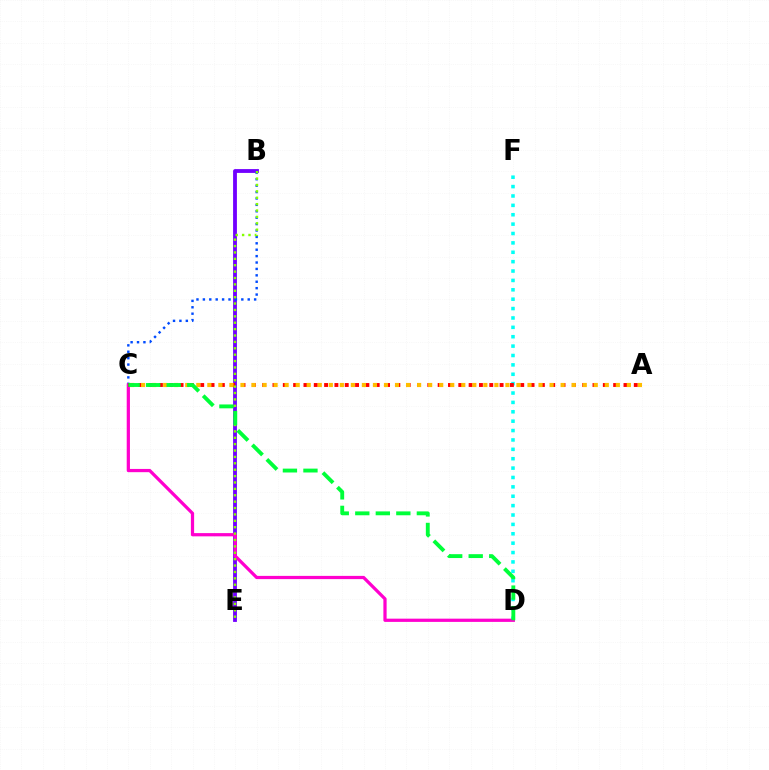{('D', 'F'): [{'color': '#00fff6', 'line_style': 'dotted', 'thickness': 2.55}], ('B', 'E'): [{'color': '#7200ff', 'line_style': 'solid', 'thickness': 2.75}, {'color': '#84ff00', 'line_style': 'dotted', 'thickness': 1.74}], ('B', 'C'): [{'color': '#004bff', 'line_style': 'dotted', 'thickness': 1.74}], ('C', 'D'): [{'color': '#ff00cf', 'line_style': 'solid', 'thickness': 2.33}, {'color': '#00ff39', 'line_style': 'dashed', 'thickness': 2.79}], ('A', 'C'): [{'color': '#ff0000', 'line_style': 'dotted', 'thickness': 2.8}, {'color': '#ffbd00', 'line_style': 'dotted', 'thickness': 3.0}]}